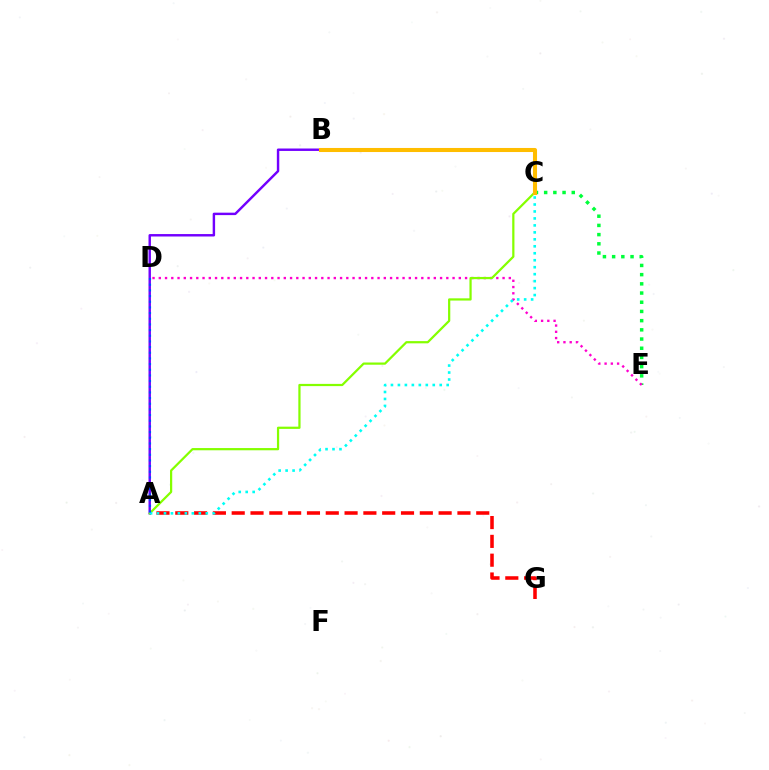{('A', 'B'): [{'color': '#7200ff', 'line_style': 'solid', 'thickness': 1.75}], ('C', 'E'): [{'color': '#00ff39', 'line_style': 'dotted', 'thickness': 2.5}], ('D', 'E'): [{'color': '#ff00cf', 'line_style': 'dotted', 'thickness': 1.7}], ('A', 'C'): [{'color': '#84ff00', 'line_style': 'solid', 'thickness': 1.6}, {'color': '#00fff6', 'line_style': 'dotted', 'thickness': 1.89}], ('A', 'G'): [{'color': '#ff0000', 'line_style': 'dashed', 'thickness': 2.56}], ('A', 'D'): [{'color': '#004bff', 'line_style': 'dotted', 'thickness': 1.54}], ('B', 'C'): [{'color': '#ffbd00', 'line_style': 'solid', 'thickness': 2.92}]}